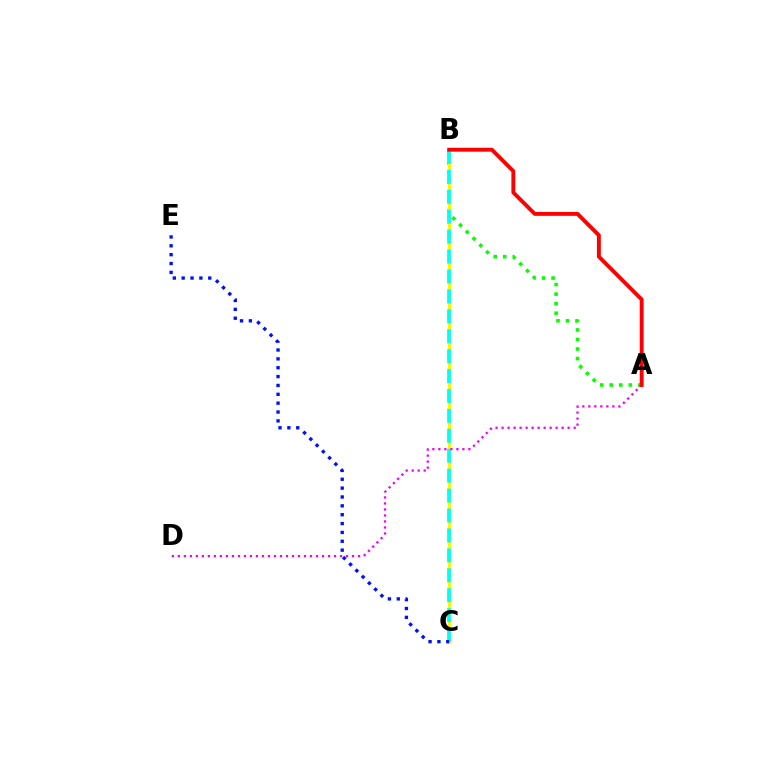{('A', 'B'): [{'color': '#08ff00', 'line_style': 'dotted', 'thickness': 2.59}, {'color': '#ff0000', 'line_style': 'solid', 'thickness': 2.8}], ('B', 'C'): [{'color': '#fcf500', 'line_style': 'solid', 'thickness': 2.25}, {'color': '#00fff6', 'line_style': 'dashed', 'thickness': 2.71}], ('A', 'D'): [{'color': '#ee00ff', 'line_style': 'dotted', 'thickness': 1.63}], ('C', 'E'): [{'color': '#0010ff', 'line_style': 'dotted', 'thickness': 2.41}]}